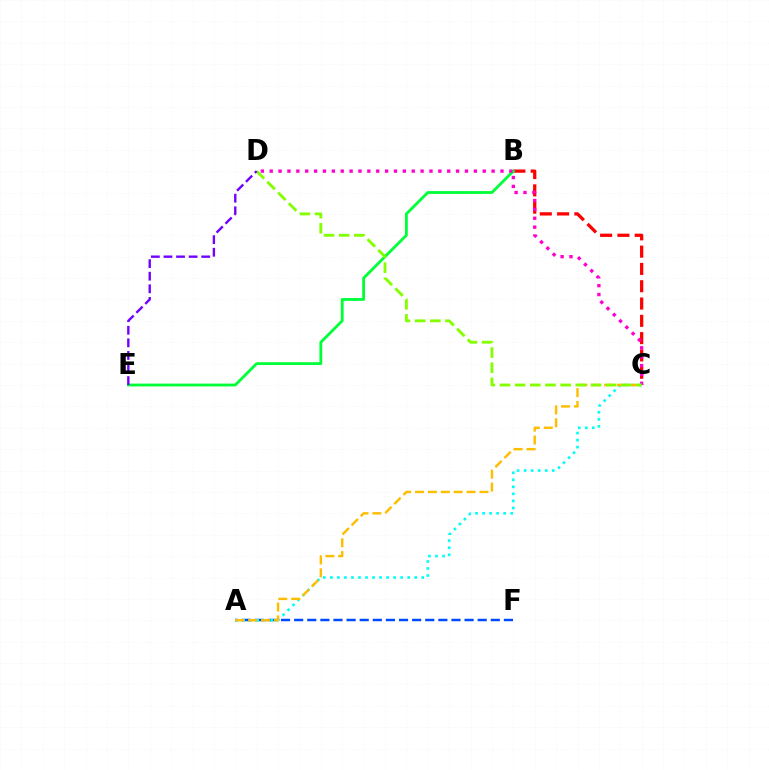{('B', 'C'): [{'color': '#ff0000', 'line_style': 'dashed', 'thickness': 2.35}], ('B', 'E'): [{'color': '#00ff39', 'line_style': 'solid', 'thickness': 2.03}], ('C', 'D'): [{'color': '#ff00cf', 'line_style': 'dotted', 'thickness': 2.41}, {'color': '#84ff00', 'line_style': 'dashed', 'thickness': 2.06}], ('A', 'F'): [{'color': '#004bff', 'line_style': 'dashed', 'thickness': 1.78}], ('A', 'C'): [{'color': '#00fff6', 'line_style': 'dotted', 'thickness': 1.91}, {'color': '#ffbd00', 'line_style': 'dashed', 'thickness': 1.75}], ('D', 'E'): [{'color': '#7200ff', 'line_style': 'dashed', 'thickness': 1.71}]}